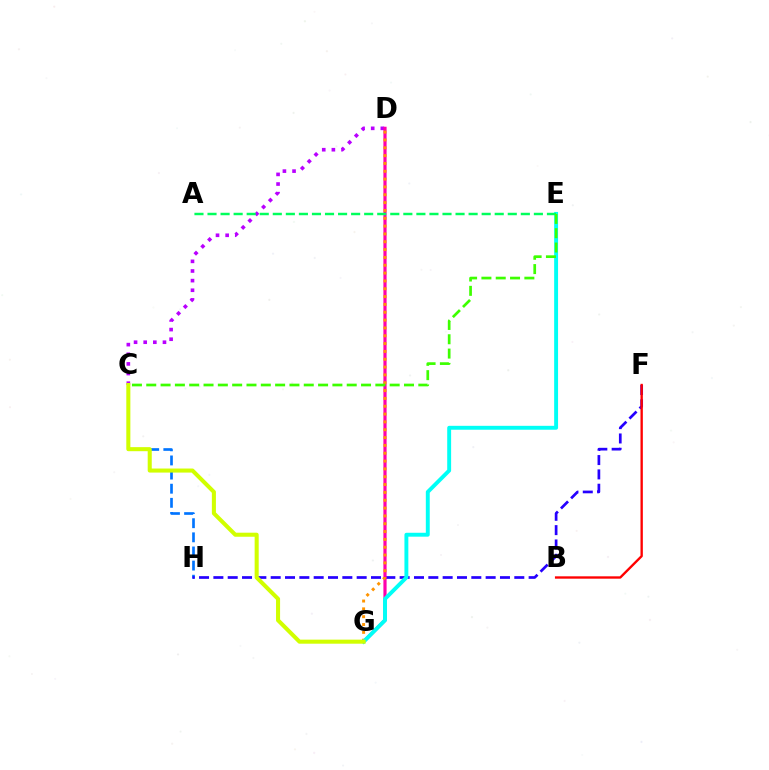{('C', 'H'): [{'color': '#0074ff', 'line_style': 'dashed', 'thickness': 1.92}], ('C', 'D'): [{'color': '#b900ff', 'line_style': 'dotted', 'thickness': 2.62}], ('F', 'H'): [{'color': '#2500ff', 'line_style': 'dashed', 'thickness': 1.95}], ('D', 'G'): [{'color': '#ff00ac', 'line_style': 'solid', 'thickness': 2.3}, {'color': '#ff9400', 'line_style': 'dotted', 'thickness': 2.13}], ('B', 'F'): [{'color': '#ff0000', 'line_style': 'solid', 'thickness': 1.7}], ('E', 'G'): [{'color': '#00fff6', 'line_style': 'solid', 'thickness': 2.81}], ('A', 'E'): [{'color': '#00ff5c', 'line_style': 'dashed', 'thickness': 1.77}], ('C', 'E'): [{'color': '#3dff00', 'line_style': 'dashed', 'thickness': 1.95}], ('C', 'G'): [{'color': '#d1ff00', 'line_style': 'solid', 'thickness': 2.92}]}